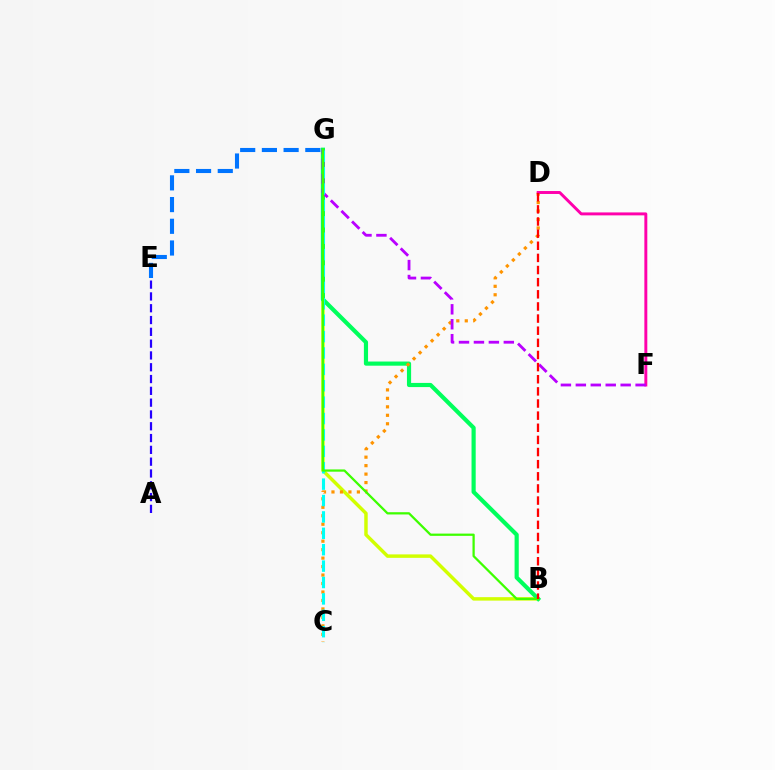{('A', 'E'): [{'color': '#2500ff', 'line_style': 'dashed', 'thickness': 1.6}], ('B', 'G'): [{'color': '#d1ff00', 'line_style': 'solid', 'thickness': 2.49}, {'color': '#00ff5c', 'line_style': 'solid', 'thickness': 3.0}, {'color': '#3dff00', 'line_style': 'solid', 'thickness': 1.62}], ('C', 'D'): [{'color': '#ff9400', 'line_style': 'dotted', 'thickness': 2.3}], ('D', 'F'): [{'color': '#ff00ac', 'line_style': 'solid', 'thickness': 2.12}], ('E', 'G'): [{'color': '#0074ff', 'line_style': 'dashed', 'thickness': 2.95}], ('F', 'G'): [{'color': '#b900ff', 'line_style': 'dashed', 'thickness': 2.03}], ('C', 'G'): [{'color': '#00fff6', 'line_style': 'dashed', 'thickness': 2.23}], ('B', 'D'): [{'color': '#ff0000', 'line_style': 'dashed', 'thickness': 1.65}]}